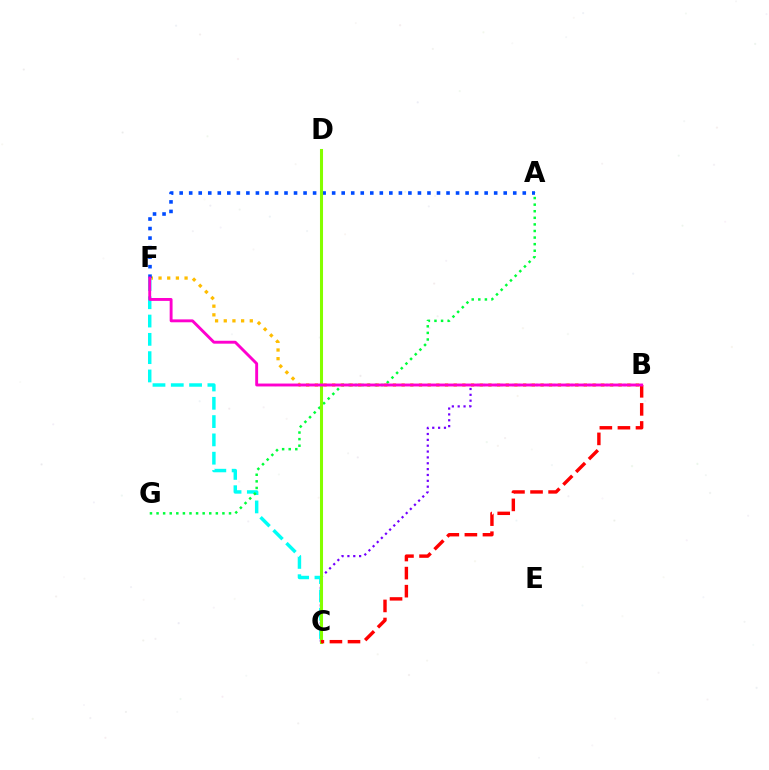{('B', 'C'): [{'color': '#7200ff', 'line_style': 'dotted', 'thickness': 1.59}, {'color': '#ff0000', 'line_style': 'dashed', 'thickness': 2.45}], ('B', 'F'): [{'color': '#ffbd00', 'line_style': 'dotted', 'thickness': 2.36}, {'color': '#ff00cf', 'line_style': 'solid', 'thickness': 2.09}], ('C', 'F'): [{'color': '#00fff6', 'line_style': 'dashed', 'thickness': 2.49}], ('A', 'G'): [{'color': '#00ff39', 'line_style': 'dotted', 'thickness': 1.79}], ('A', 'F'): [{'color': '#004bff', 'line_style': 'dotted', 'thickness': 2.59}], ('C', 'D'): [{'color': '#84ff00', 'line_style': 'solid', 'thickness': 2.2}]}